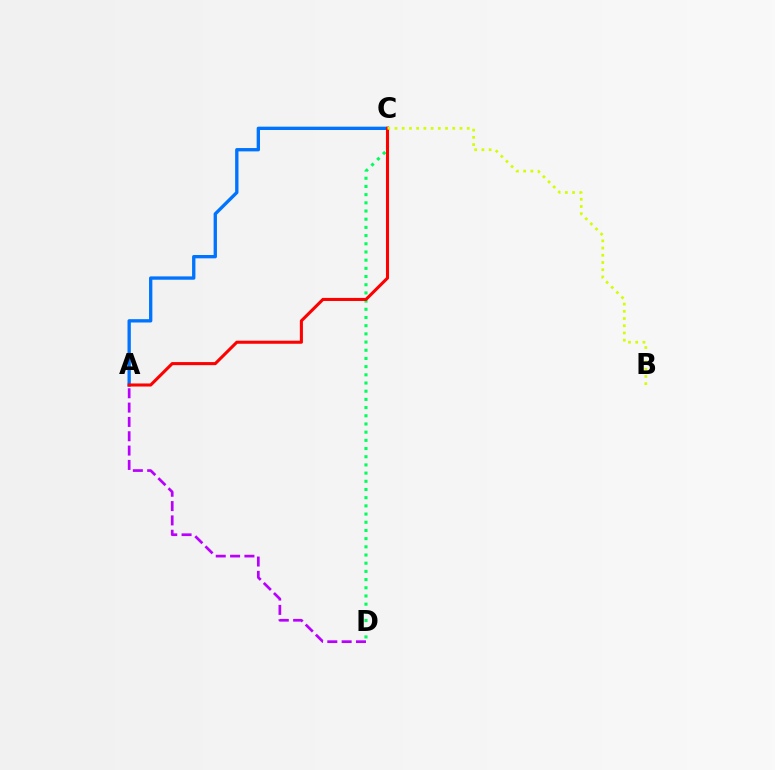{('C', 'D'): [{'color': '#00ff5c', 'line_style': 'dotted', 'thickness': 2.23}], ('A', 'D'): [{'color': '#b900ff', 'line_style': 'dashed', 'thickness': 1.95}], ('A', 'C'): [{'color': '#0074ff', 'line_style': 'solid', 'thickness': 2.4}, {'color': '#ff0000', 'line_style': 'solid', 'thickness': 2.21}], ('B', 'C'): [{'color': '#d1ff00', 'line_style': 'dotted', 'thickness': 1.96}]}